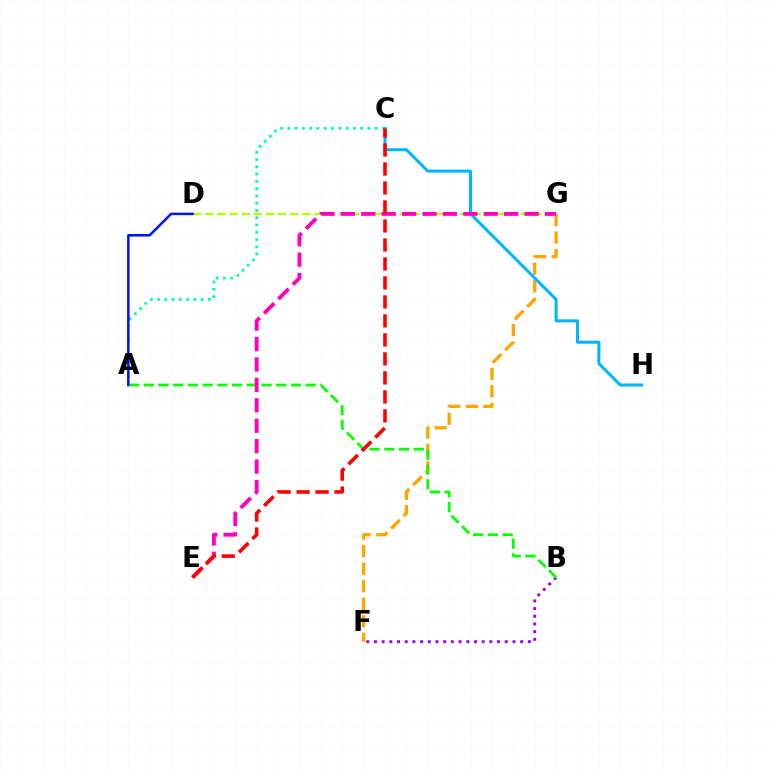{('D', 'G'): [{'color': '#b3ff00', 'line_style': 'dashed', 'thickness': 1.65}], ('F', 'G'): [{'color': '#ffa500', 'line_style': 'dashed', 'thickness': 2.38}], ('B', 'F'): [{'color': '#9b00ff', 'line_style': 'dotted', 'thickness': 2.09}], ('C', 'H'): [{'color': '#00b5ff', 'line_style': 'solid', 'thickness': 2.18}], ('A', 'B'): [{'color': '#08ff00', 'line_style': 'dashed', 'thickness': 2.0}], ('E', 'G'): [{'color': '#ff00bd', 'line_style': 'dashed', 'thickness': 2.77}], ('A', 'C'): [{'color': '#00ff9d', 'line_style': 'dotted', 'thickness': 1.98}], ('A', 'D'): [{'color': '#0010ff', 'line_style': 'solid', 'thickness': 1.79}], ('C', 'E'): [{'color': '#ff0000', 'line_style': 'dashed', 'thickness': 2.58}]}